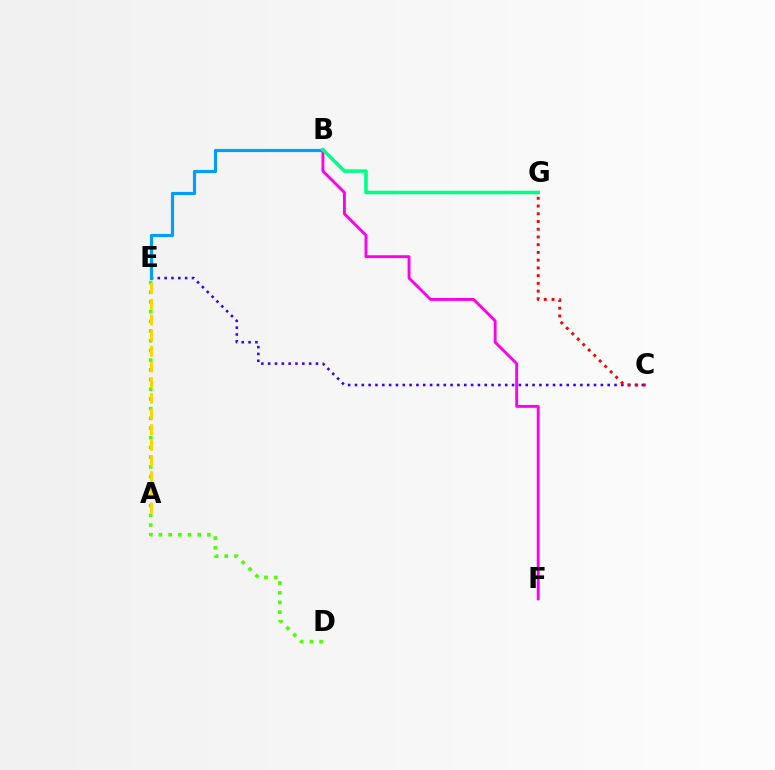{('D', 'E'): [{'color': '#4fff00', 'line_style': 'dotted', 'thickness': 2.64}], ('C', 'E'): [{'color': '#3700ff', 'line_style': 'dotted', 'thickness': 1.86}], ('B', 'E'): [{'color': '#009eff', 'line_style': 'solid', 'thickness': 2.28}], ('B', 'F'): [{'color': '#ff00ed', 'line_style': 'solid', 'thickness': 2.07}], ('A', 'E'): [{'color': '#ffd500', 'line_style': 'dashed', 'thickness': 2.13}], ('C', 'G'): [{'color': '#ff0000', 'line_style': 'dotted', 'thickness': 2.1}], ('B', 'G'): [{'color': '#00ff86', 'line_style': 'solid', 'thickness': 2.56}]}